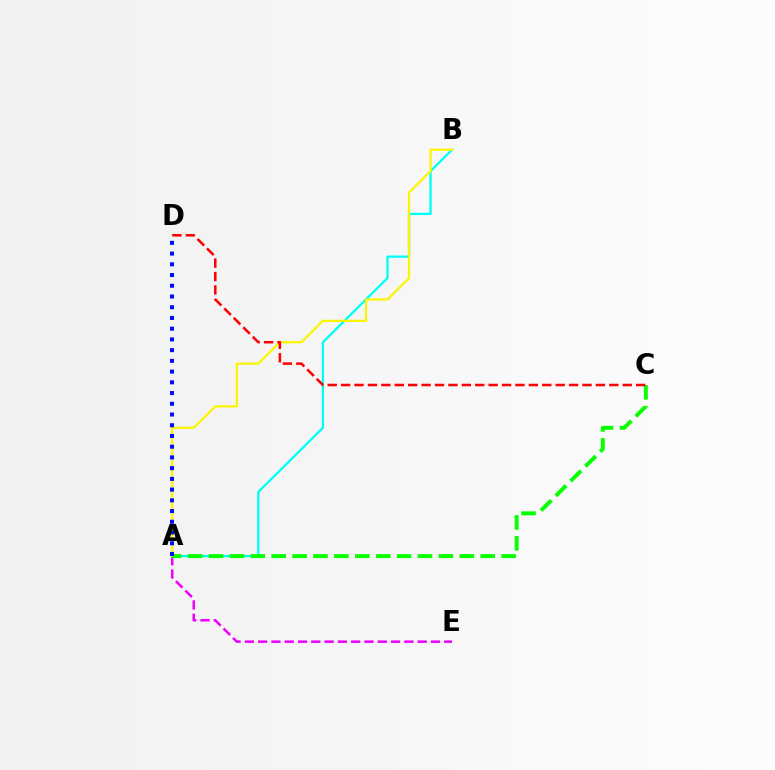{('A', 'E'): [{'color': '#ee00ff', 'line_style': 'dashed', 'thickness': 1.81}], ('A', 'B'): [{'color': '#00fff6', 'line_style': 'solid', 'thickness': 1.65}, {'color': '#fcf500', 'line_style': 'solid', 'thickness': 1.6}], ('A', 'C'): [{'color': '#08ff00', 'line_style': 'dashed', 'thickness': 2.84}], ('A', 'D'): [{'color': '#0010ff', 'line_style': 'dotted', 'thickness': 2.91}], ('C', 'D'): [{'color': '#ff0000', 'line_style': 'dashed', 'thickness': 1.82}]}